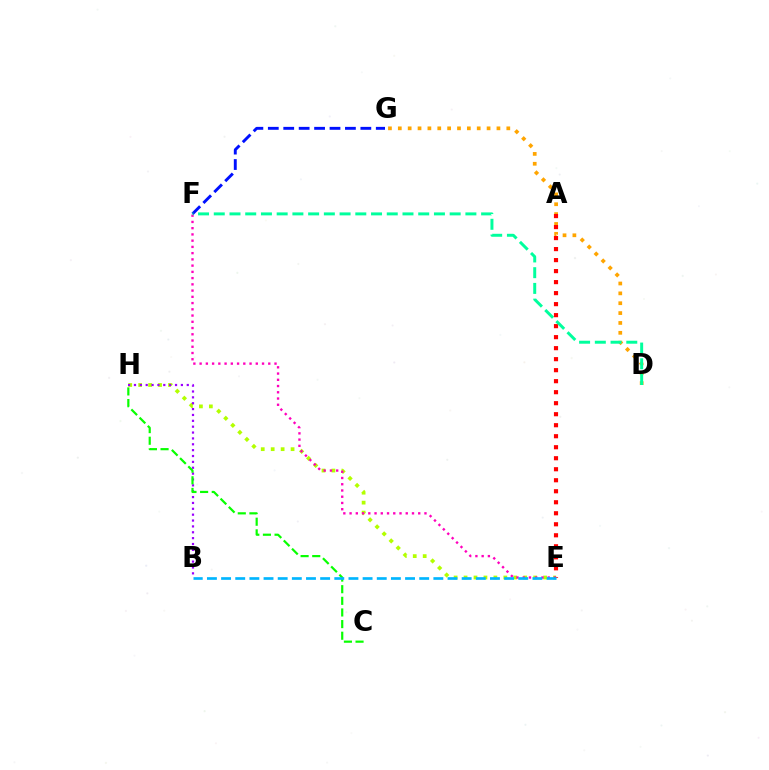{('E', 'H'): [{'color': '#b3ff00', 'line_style': 'dotted', 'thickness': 2.7}], ('E', 'F'): [{'color': '#ff00bd', 'line_style': 'dotted', 'thickness': 1.7}], ('B', 'H'): [{'color': '#9b00ff', 'line_style': 'dotted', 'thickness': 1.59}], ('D', 'G'): [{'color': '#ffa500', 'line_style': 'dotted', 'thickness': 2.68}], ('F', 'G'): [{'color': '#0010ff', 'line_style': 'dashed', 'thickness': 2.1}], ('C', 'H'): [{'color': '#08ff00', 'line_style': 'dashed', 'thickness': 1.58}], ('A', 'E'): [{'color': '#ff0000', 'line_style': 'dotted', 'thickness': 2.99}], ('B', 'E'): [{'color': '#00b5ff', 'line_style': 'dashed', 'thickness': 1.92}], ('D', 'F'): [{'color': '#00ff9d', 'line_style': 'dashed', 'thickness': 2.14}]}